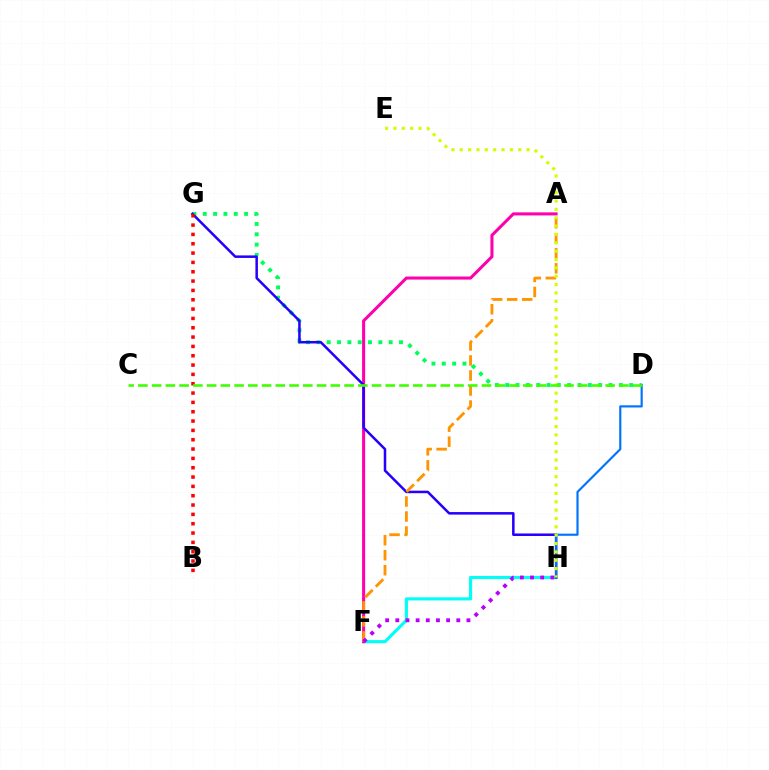{('D', 'G'): [{'color': '#00ff5c', 'line_style': 'dotted', 'thickness': 2.81}], ('F', 'H'): [{'color': '#00fff6', 'line_style': 'solid', 'thickness': 2.25}, {'color': '#b900ff', 'line_style': 'dotted', 'thickness': 2.76}], ('A', 'F'): [{'color': '#ff00ac', 'line_style': 'solid', 'thickness': 2.2}, {'color': '#ff9400', 'line_style': 'dashed', 'thickness': 2.04}], ('G', 'H'): [{'color': '#2500ff', 'line_style': 'solid', 'thickness': 1.82}], ('D', 'H'): [{'color': '#0074ff', 'line_style': 'solid', 'thickness': 1.56}], ('B', 'G'): [{'color': '#ff0000', 'line_style': 'dotted', 'thickness': 2.54}], ('E', 'H'): [{'color': '#d1ff00', 'line_style': 'dotted', 'thickness': 2.27}], ('C', 'D'): [{'color': '#3dff00', 'line_style': 'dashed', 'thickness': 1.87}]}